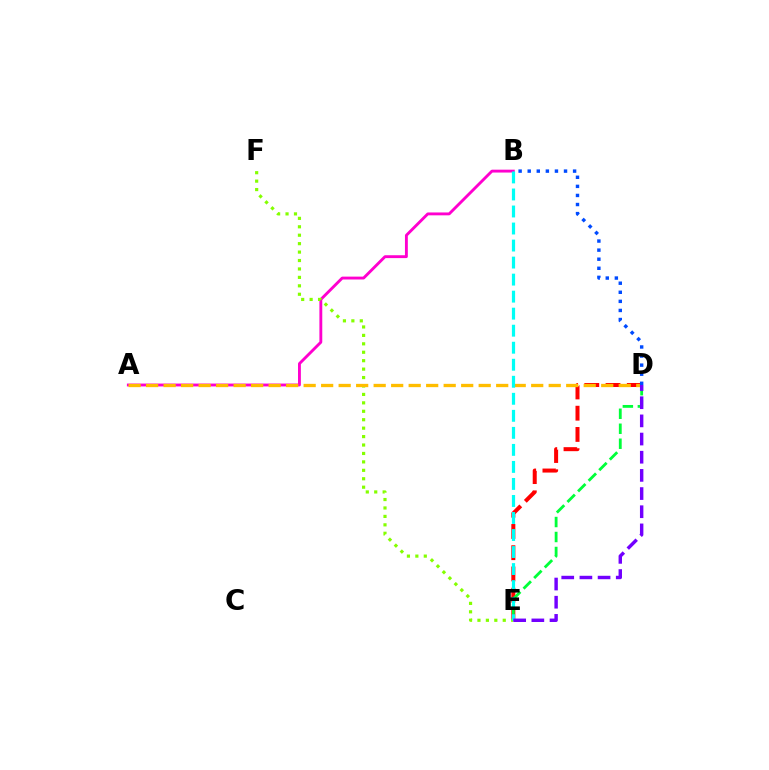{('D', 'E'): [{'color': '#ff0000', 'line_style': 'dashed', 'thickness': 2.89}, {'color': '#00ff39', 'line_style': 'dashed', 'thickness': 2.04}, {'color': '#7200ff', 'line_style': 'dashed', 'thickness': 2.47}], ('A', 'B'): [{'color': '#ff00cf', 'line_style': 'solid', 'thickness': 2.07}], ('E', 'F'): [{'color': '#84ff00', 'line_style': 'dotted', 'thickness': 2.29}], ('A', 'D'): [{'color': '#ffbd00', 'line_style': 'dashed', 'thickness': 2.38}], ('B', 'E'): [{'color': '#00fff6', 'line_style': 'dashed', 'thickness': 2.31}], ('B', 'D'): [{'color': '#004bff', 'line_style': 'dotted', 'thickness': 2.47}]}